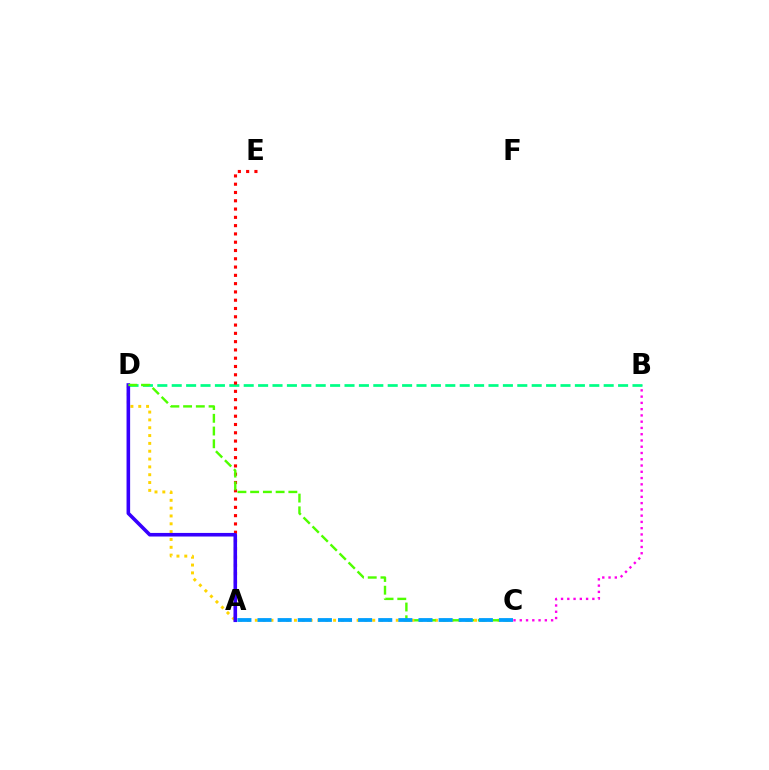{('C', 'D'): [{'color': '#ffd500', 'line_style': 'dotted', 'thickness': 2.13}, {'color': '#4fff00', 'line_style': 'dashed', 'thickness': 1.73}], ('B', 'C'): [{'color': '#ff00ed', 'line_style': 'dotted', 'thickness': 1.7}], ('B', 'D'): [{'color': '#00ff86', 'line_style': 'dashed', 'thickness': 1.96}], ('A', 'E'): [{'color': '#ff0000', 'line_style': 'dotted', 'thickness': 2.25}], ('A', 'D'): [{'color': '#3700ff', 'line_style': 'solid', 'thickness': 2.58}], ('A', 'C'): [{'color': '#009eff', 'line_style': 'dashed', 'thickness': 2.73}]}